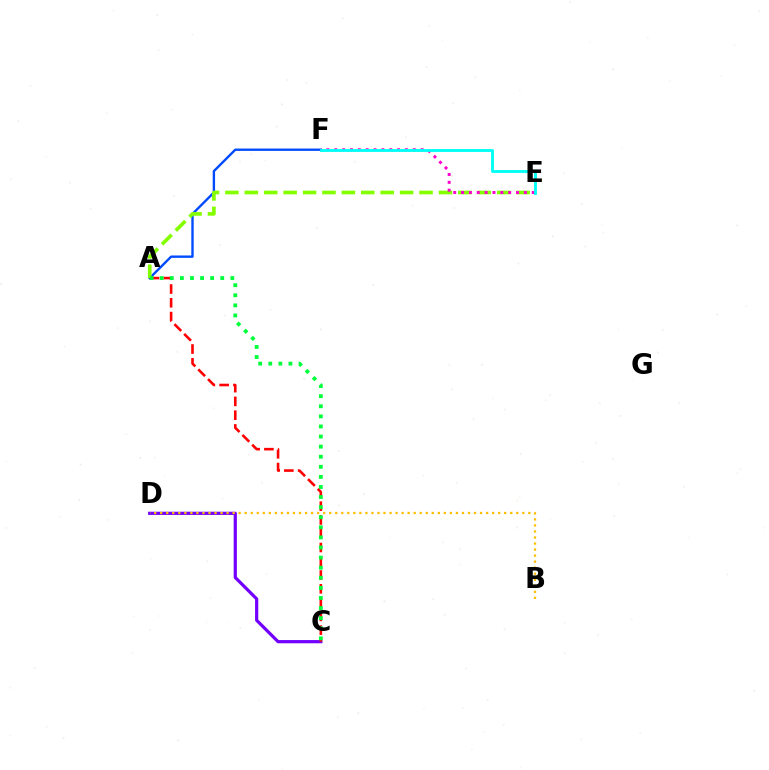{('C', 'D'): [{'color': '#7200ff', 'line_style': 'solid', 'thickness': 2.31}], ('A', 'F'): [{'color': '#004bff', 'line_style': 'solid', 'thickness': 1.71}], ('A', 'C'): [{'color': '#ff0000', 'line_style': 'dashed', 'thickness': 1.87}, {'color': '#00ff39', 'line_style': 'dotted', 'thickness': 2.74}], ('A', 'E'): [{'color': '#84ff00', 'line_style': 'dashed', 'thickness': 2.64}], ('E', 'F'): [{'color': '#ff00cf', 'line_style': 'dotted', 'thickness': 2.13}, {'color': '#00fff6', 'line_style': 'solid', 'thickness': 2.05}], ('B', 'D'): [{'color': '#ffbd00', 'line_style': 'dotted', 'thickness': 1.64}]}